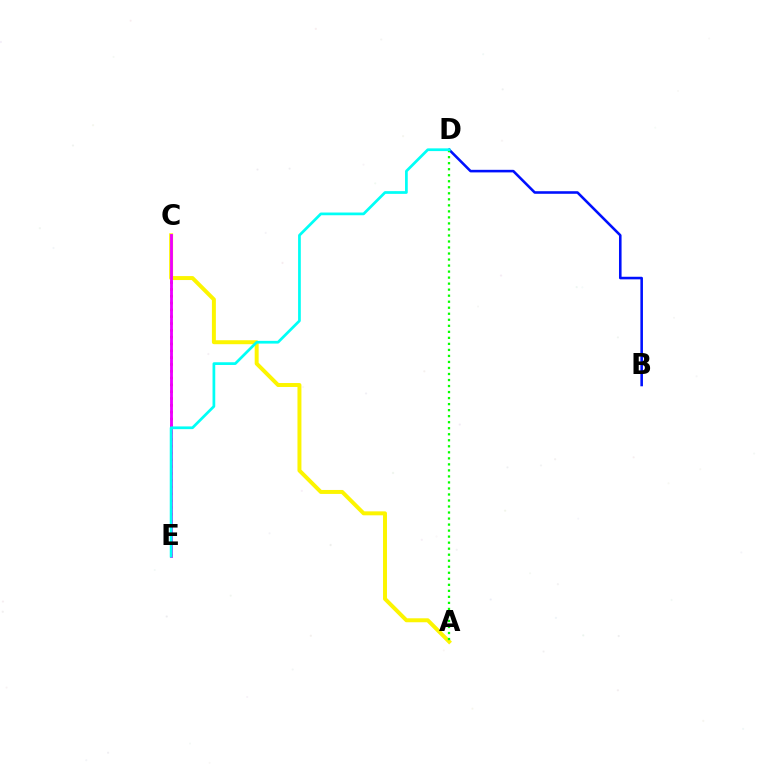{('C', 'E'): [{'color': '#ff0000', 'line_style': 'dotted', 'thickness': 1.85}, {'color': '#ee00ff', 'line_style': 'solid', 'thickness': 2.05}], ('A', 'C'): [{'color': '#fcf500', 'line_style': 'solid', 'thickness': 2.85}], ('B', 'D'): [{'color': '#0010ff', 'line_style': 'solid', 'thickness': 1.86}], ('A', 'D'): [{'color': '#08ff00', 'line_style': 'dotted', 'thickness': 1.64}], ('D', 'E'): [{'color': '#00fff6', 'line_style': 'solid', 'thickness': 1.96}]}